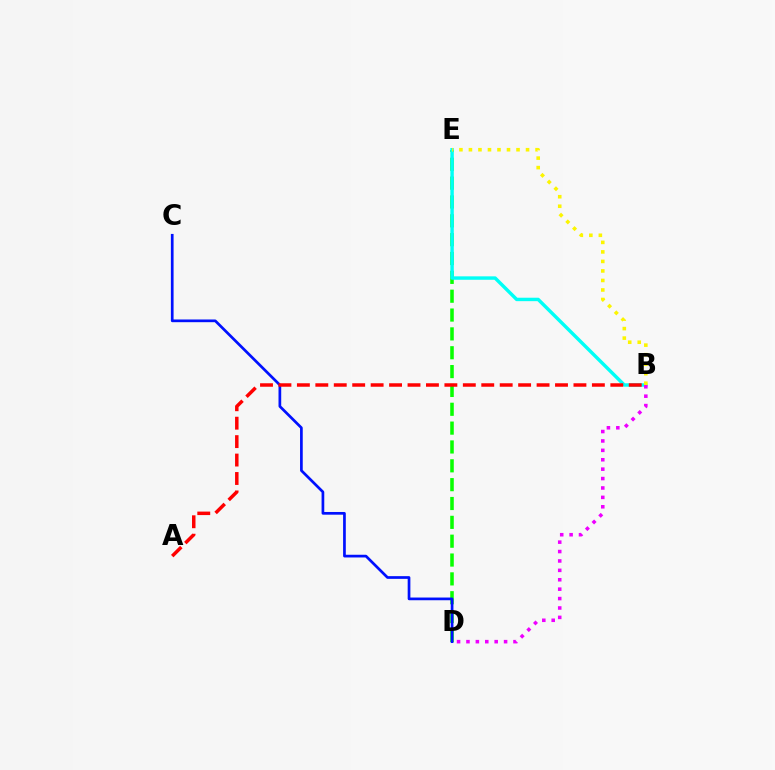{('D', 'E'): [{'color': '#08ff00', 'line_style': 'dashed', 'thickness': 2.56}], ('B', 'E'): [{'color': '#00fff6', 'line_style': 'solid', 'thickness': 2.47}, {'color': '#fcf500', 'line_style': 'dotted', 'thickness': 2.59}], ('C', 'D'): [{'color': '#0010ff', 'line_style': 'solid', 'thickness': 1.95}], ('A', 'B'): [{'color': '#ff0000', 'line_style': 'dashed', 'thickness': 2.5}], ('B', 'D'): [{'color': '#ee00ff', 'line_style': 'dotted', 'thickness': 2.56}]}